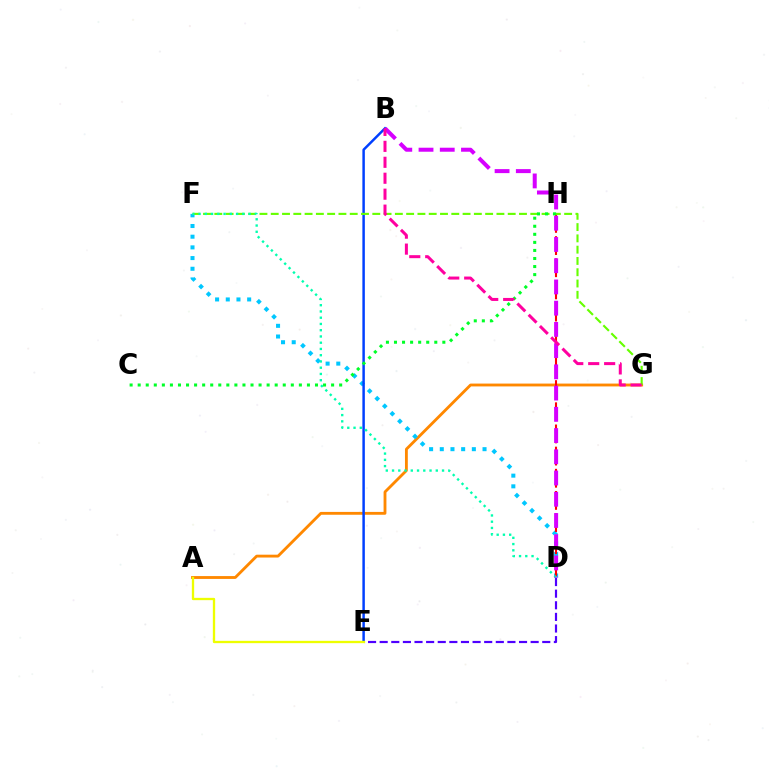{('A', 'G'): [{'color': '#ff8800', 'line_style': 'solid', 'thickness': 2.05}], ('D', 'F'): [{'color': '#00c7ff', 'line_style': 'dotted', 'thickness': 2.9}, {'color': '#00ffaf', 'line_style': 'dotted', 'thickness': 1.7}], ('B', 'E'): [{'color': '#003fff', 'line_style': 'solid', 'thickness': 1.78}], ('D', 'H'): [{'color': '#ff0000', 'line_style': 'dashed', 'thickness': 1.51}], ('D', 'E'): [{'color': '#4f00ff', 'line_style': 'dashed', 'thickness': 1.58}], ('F', 'G'): [{'color': '#66ff00', 'line_style': 'dashed', 'thickness': 1.53}], ('A', 'E'): [{'color': '#eeff00', 'line_style': 'solid', 'thickness': 1.67}], ('C', 'H'): [{'color': '#00ff27', 'line_style': 'dotted', 'thickness': 2.19}], ('B', 'D'): [{'color': '#d600ff', 'line_style': 'dashed', 'thickness': 2.88}], ('B', 'G'): [{'color': '#ff00a0', 'line_style': 'dashed', 'thickness': 2.17}]}